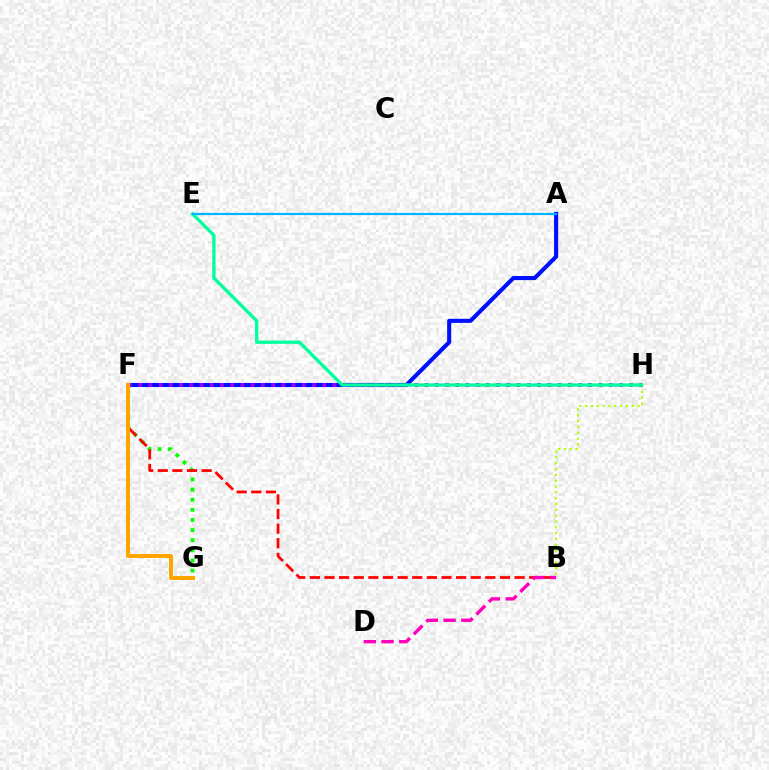{('F', 'G'): [{'color': '#08ff00', 'line_style': 'dotted', 'thickness': 2.75}, {'color': '#ffa500', 'line_style': 'solid', 'thickness': 2.88}], ('A', 'F'): [{'color': '#0010ff', 'line_style': 'solid', 'thickness': 2.94}], ('B', 'H'): [{'color': '#b3ff00', 'line_style': 'dotted', 'thickness': 1.58}], ('F', 'H'): [{'color': '#9b00ff', 'line_style': 'dotted', 'thickness': 2.78}], ('B', 'F'): [{'color': '#ff0000', 'line_style': 'dashed', 'thickness': 1.99}], ('E', 'H'): [{'color': '#00ff9d', 'line_style': 'solid', 'thickness': 2.38}], ('B', 'D'): [{'color': '#ff00bd', 'line_style': 'dashed', 'thickness': 2.41}], ('A', 'E'): [{'color': '#00b5ff', 'line_style': 'solid', 'thickness': 1.58}]}